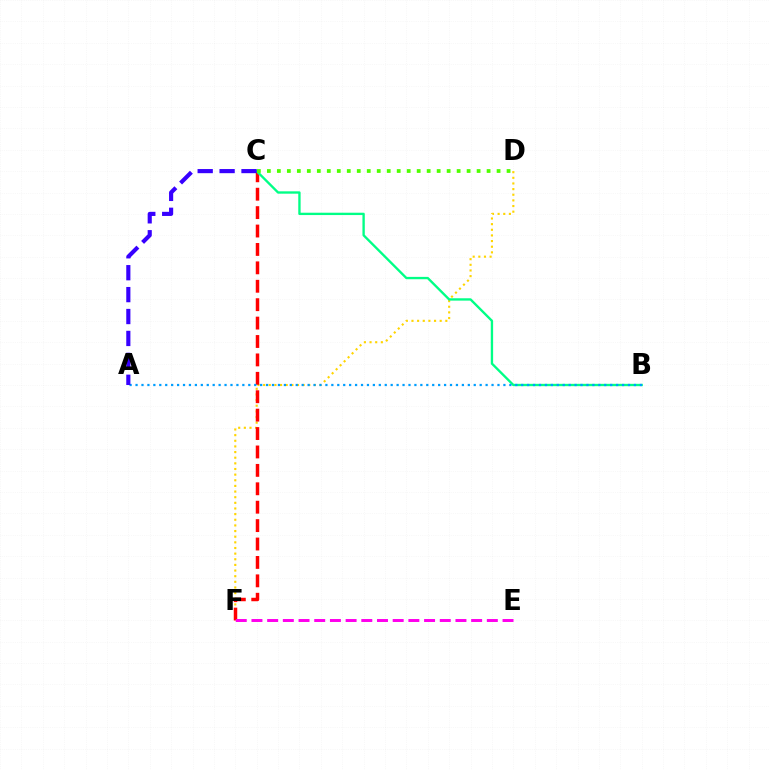{('D', 'F'): [{'color': '#ffd500', 'line_style': 'dotted', 'thickness': 1.53}], ('C', 'F'): [{'color': '#ff0000', 'line_style': 'dashed', 'thickness': 2.5}], ('B', 'C'): [{'color': '#00ff86', 'line_style': 'solid', 'thickness': 1.69}], ('E', 'F'): [{'color': '#ff00ed', 'line_style': 'dashed', 'thickness': 2.13}], ('C', 'D'): [{'color': '#4fff00', 'line_style': 'dotted', 'thickness': 2.71}], ('A', 'B'): [{'color': '#009eff', 'line_style': 'dotted', 'thickness': 1.61}], ('A', 'C'): [{'color': '#3700ff', 'line_style': 'dashed', 'thickness': 2.98}]}